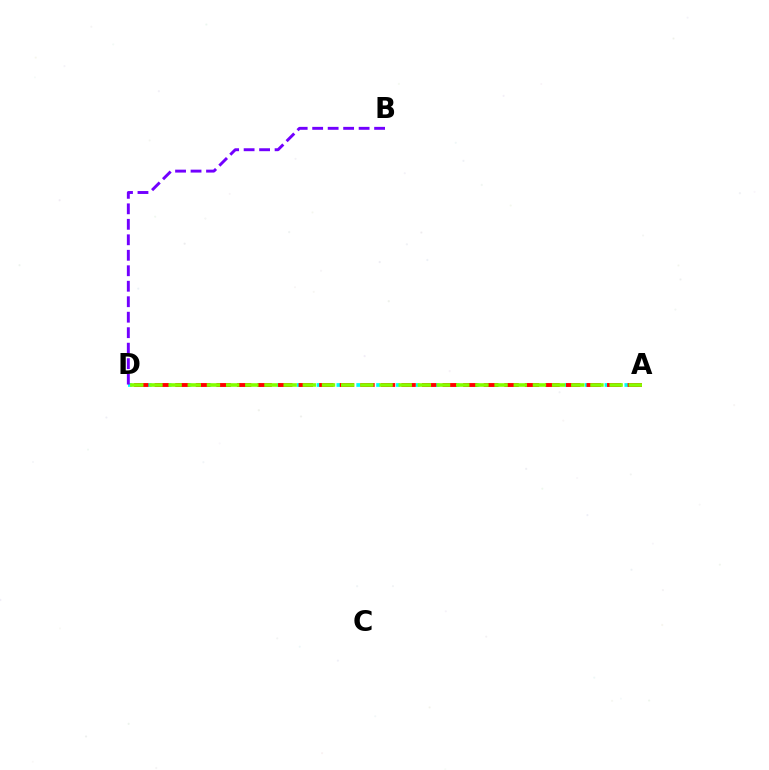{('A', 'D'): [{'color': '#00fff6', 'line_style': 'dotted', 'thickness': 2.7}, {'color': '#ff0000', 'line_style': 'dashed', 'thickness': 2.79}, {'color': '#84ff00', 'line_style': 'dashed', 'thickness': 2.6}], ('B', 'D'): [{'color': '#7200ff', 'line_style': 'dashed', 'thickness': 2.1}]}